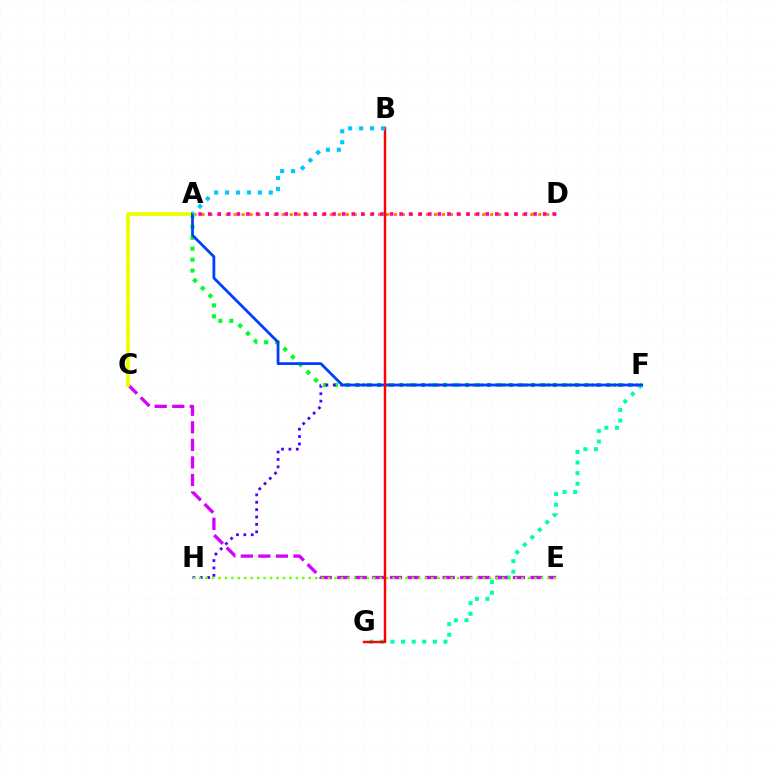{('A', 'F'): [{'color': '#00ff27', 'line_style': 'dotted', 'thickness': 2.97}, {'color': '#003fff', 'line_style': 'solid', 'thickness': 2.0}], ('F', 'H'): [{'color': '#4f00ff', 'line_style': 'dotted', 'thickness': 2.01}], ('A', 'D'): [{'color': '#ff8800', 'line_style': 'dotted', 'thickness': 2.18}, {'color': '#ff00a0', 'line_style': 'dotted', 'thickness': 2.6}], ('F', 'G'): [{'color': '#00ffaf', 'line_style': 'dotted', 'thickness': 2.88}], ('C', 'E'): [{'color': '#d600ff', 'line_style': 'dashed', 'thickness': 2.39}], ('E', 'H'): [{'color': '#66ff00', 'line_style': 'dotted', 'thickness': 1.75}], ('A', 'C'): [{'color': '#eeff00', 'line_style': 'solid', 'thickness': 2.72}], ('B', 'G'): [{'color': '#ff0000', 'line_style': 'solid', 'thickness': 1.75}], ('A', 'B'): [{'color': '#00c7ff', 'line_style': 'dotted', 'thickness': 2.97}]}